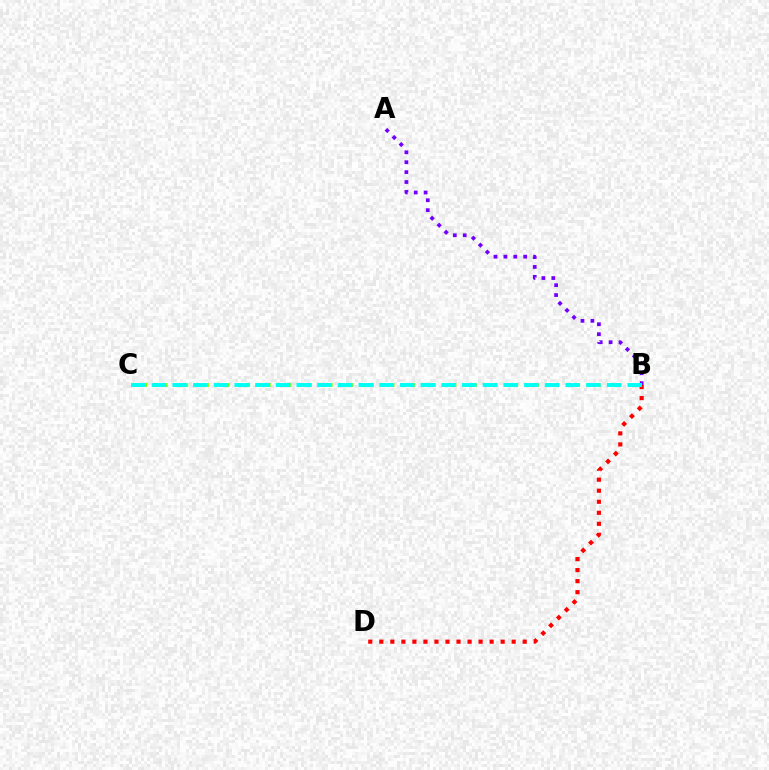{('B', 'C'): [{'color': '#84ff00', 'line_style': 'dotted', 'thickness': 2.8}, {'color': '#00fff6', 'line_style': 'dashed', 'thickness': 2.81}], ('A', 'B'): [{'color': '#7200ff', 'line_style': 'dotted', 'thickness': 2.69}], ('B', 'D'): [{'color': '#ff0000', 'line_style': 'dotted', 'thickness': 3.0}]}